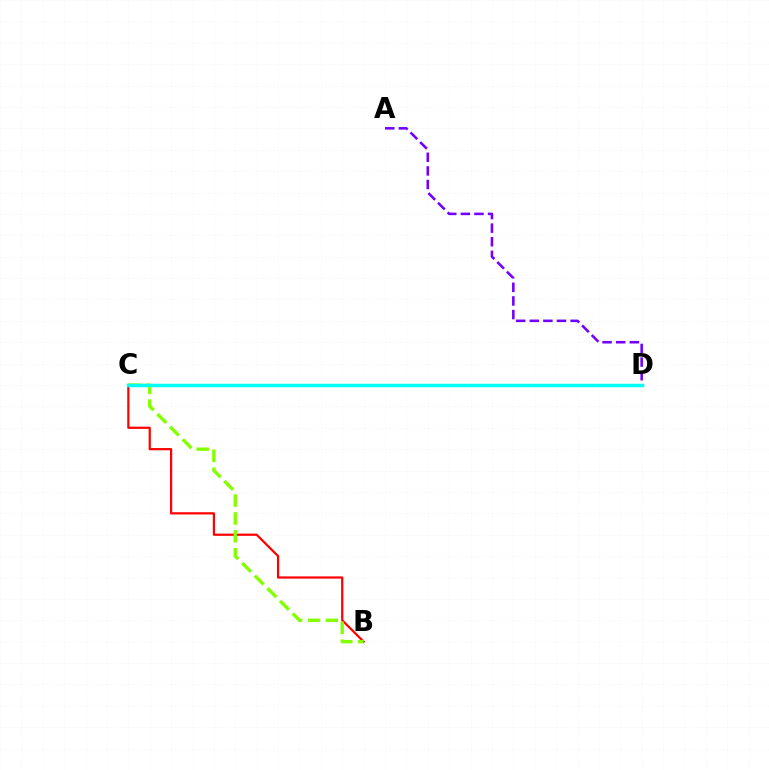{('A', 'D'): [{'color': '#7200ff', 'line_style': 'dashed', 'thickness': 1.85}], ('B', 'C'): [{'color': '#ff0000', 'line_style': 'solid', 'thickness': 1.6}, {'color': '#84ff00', 'line_style': 'dashed', 'thickness': 2.43}], ('C', 'D'): [{'color': '#00fff6', 'line_style': 'solid', 'thickness': 2.5}]}